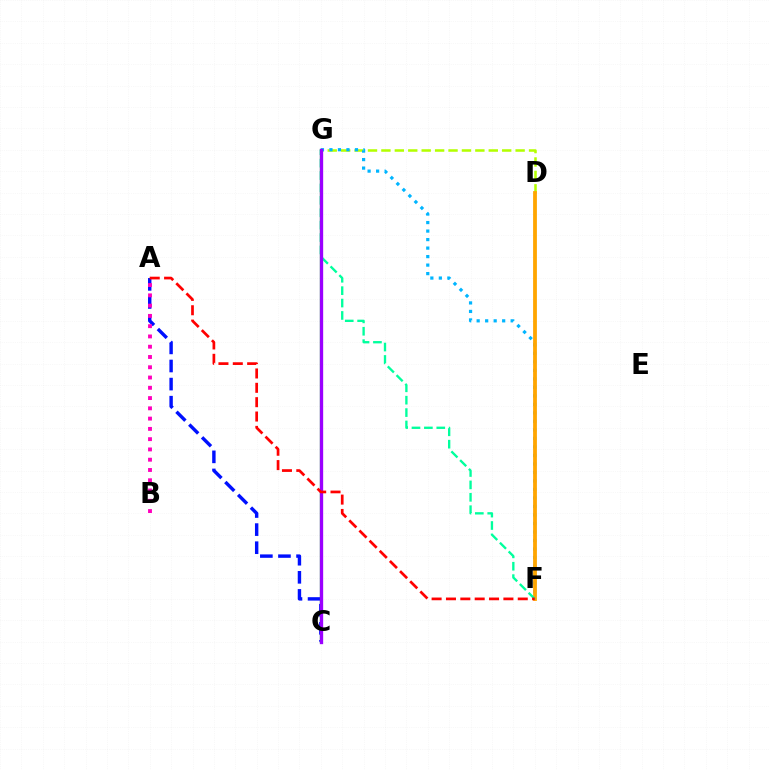{('C', 'G'): [{'color': '#08ff00', 'line_style': 'solid', 'thickness': 1.63}, {'color': '#9b00ff', 'line_style': 'solid', 'thickness': 2.4}], ('A', 'C'): [{'color': '#0010ff', 'line_style': 'dashed', 'thickness': 2.46}], ('D', 'G'): [{'color': '#b3ff00', 'line_style': 'dashed', 'thickness': 1.82}], ('F', 'G'): [{'color': '#00b5ff', 'line_style': 'dotted', 'thickness': 2.31}, {'color': '#00ff9d', 'line_style': 'dashed', 'thickness': 1.68}], ('D', 'F'): [{'color': '#ffa500', 'line_style': 'solid', 'thickness': 2.73}], ('A', 'B'): [{'color': '#ff00bd', 'line_style': 'dotted', 'thickness': 2.79}], ('A', 'F'): [{'color': '#ff0000', 'line_style': 'dashed', 'thickness': 1.95}]}